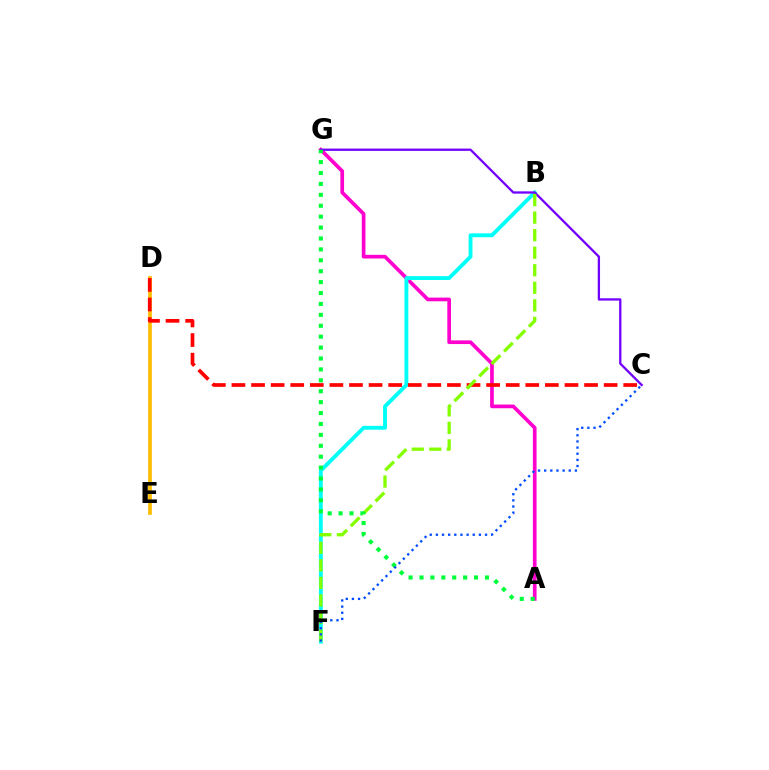{('D', 'E'): [{'color': '#ffbd00', 'line_style': 'solid', 'thickness': 2.67}], ('A', 'G'): [{'color': '#ff00cf', 'line_style': 'solid', 'thickness': 2.65}, {'color': '#00ff39', 'line_style': 'dotted', 'thickness': 2.96}], ('B', 'F'): [{'color': '#00fff6', 'line_style': 'solid', 'thickness': 2.77}, {'color': '#84ff00', 'line_style': 'dashed', 'thickness': 2.38}], ('C', 'G'): [{'color': '#7200ff', 'line_style': 'solid', 'thickness': 1.65}], ('C', 'D'): [{'color': '#ff0000', 'line_style': 'dashed', 'thickness': 2.66}], ('C', 'F'): [{'color': '#004bff', 'line_style': 'dotted', 'thickness': 1.67}]}